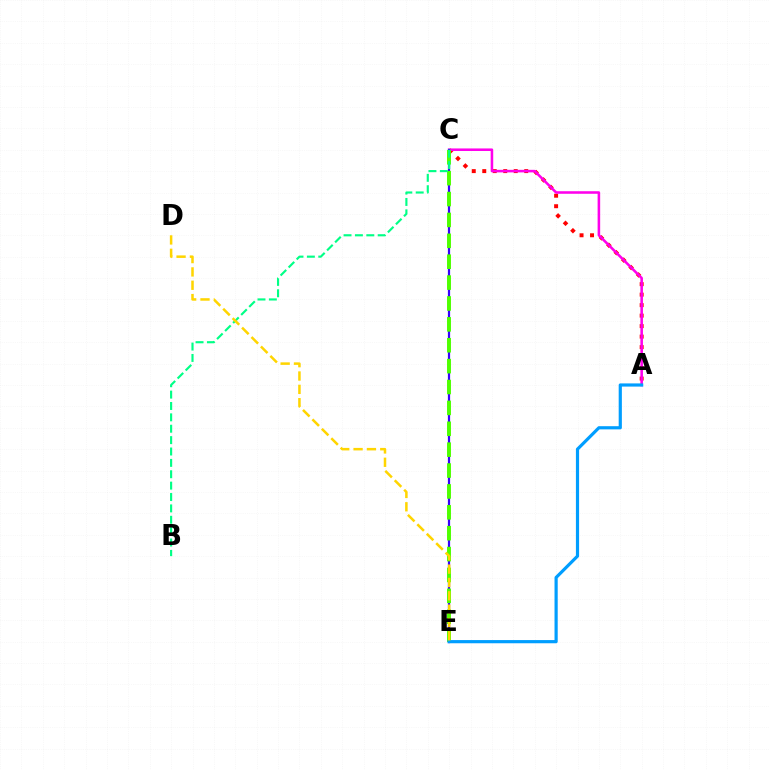{('A', 'C'): [{'color': '#ff0000', 'line_style': 'dotted', 'thickness': 2.85}, {'color': '#ff00ed', 'line_style': 'solid', 'thickness': 1.84}], ('C', 'E'): [{'color': '#3700ff', 'line_style': 'solid', 'thickness': 1.6}, {'color': '#4fff00', 'line_style': 'dashed', 'thickness': 2.84}], ('B', 'C'): [{'color': '#00ff86', 'line_style': 'dashed', 'thickness': 1.55}], ('A', 'E'): [{'color': '#009eff', 'line_style': 'solid', 'thickness': 2.29}], ('D', 'E'): [{'color': '#ffd500', 'line_style': 'dashed', 'thickness': 1.81}]}